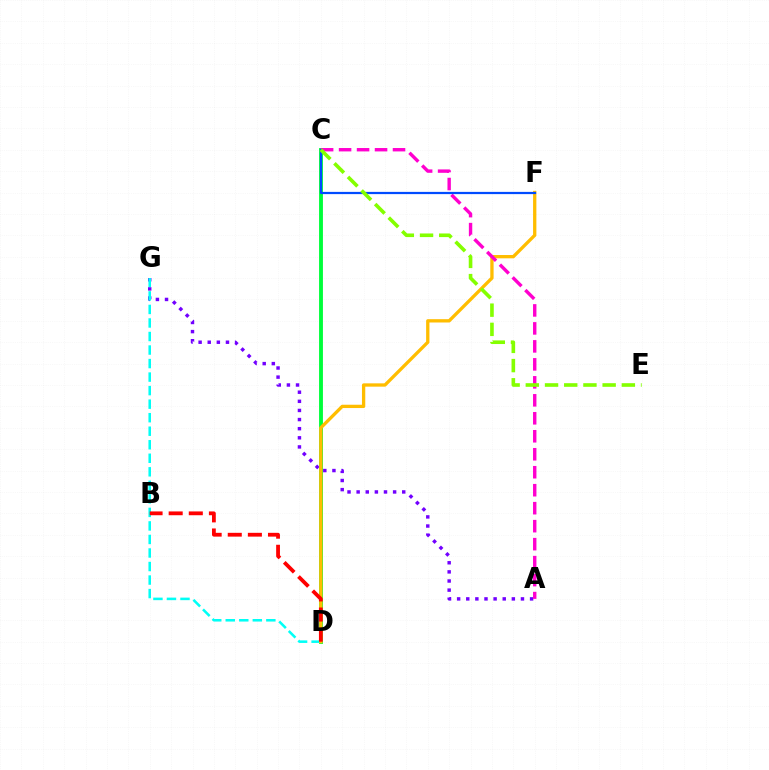{('A', 'G'): [{'color': '#7200ff', 'line_style': 'dotted', 'thickness': 2.48}], ('C', 'D'): [{'color': '#00ff39', 'line_style': 'solid', 'thickness': 2.78}], ('D', 'G'): [{'color': '#00fff6', 'line_style': 'dashed', 'thickness': 1.84}], ('D', 'F'): [{'color': '#ffbd00', 'line_style': 'solid', 'thickness': 2.38}], ('B', 'D'): [{'color': '#ff0000', 'line_style': 'dashed', 'thickness': 2.73}], ('A', 'C'): [{'color': '#ff00cf', 'line_style': 'dashed', 'thickness': 2.44}], ('C', 'F'): [{'color': '#004bff', 'line_style': 'solid', 'thickness': 1.6}], ('C', 'E'): [{'color': '#84ff00', 'line_style': 'dashed', 'thickness': 2.61}]}